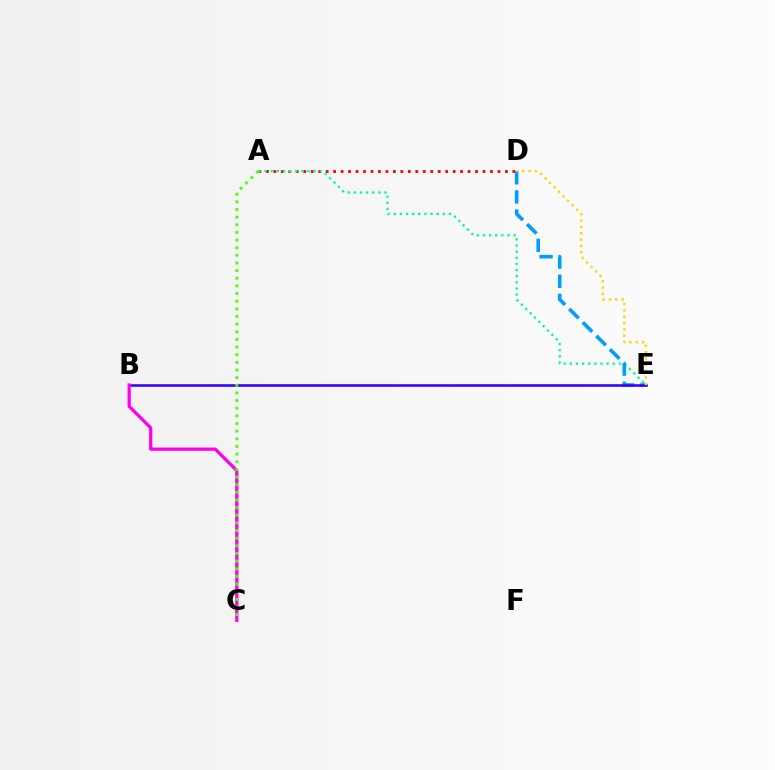{('A', 'D'): [{'color': '#ff0000', 'line_style': 'dotted', 'thickness': 2.03}], ('A', 'E'): [{'color': '#00ff86', 'line_style': 'dotted', 'thickness': 1.67}], ('D', 'E'): [{'color': '#009eff', 'line_style': 'dashed', 'thickness': 2.6}, {'color': '#ffd500', 'line_style': 'dotted', 'thickness': 1.72}], ('B', 'E'): [{'color': '#3700ff', 'line_style': 'solid', 'thickness': 1.87}], ('B', 'C'): [{'color': '#ff00ed', 'line_style': 'solid', 'thickness': 2.34}], ('A', 'C'): [{'color': '#4fff00', 'line_style': 'dotted', 'thickness': 2.08}]}